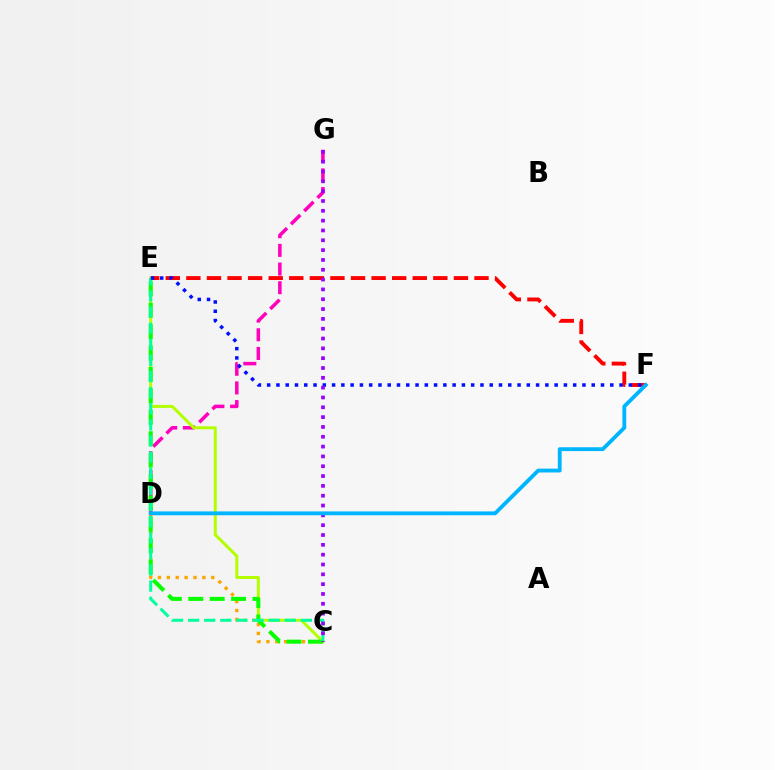{('E', 'F'): [{'color': '#ff0000', 'line_style': 'dashed', 'thickness': 2.8}, {'color': '#0010ff', 'line_style': 'dotted', 'thickness': 2.52}], ('D', 'G'): [{'color': '#ff00bd', 'line_style': 'dashed', 'thickness': 2.54}], ('C', 'E'): [{'color': '#b3ff00', 'line_style': 'solid', 'thickness': 2.16}, {'color': '#08ff00', 'line_style': 'dashed', 'thickness': 2.91}, {'color': '#00ff9d', 'line_style': 'dashed', 'thickness': 2.19}], ('C', 'D'): [{'color': '#ffa500', 'line_style': 'dotted', 'thickness': 2.42}], ('C', 'G'): [{'color': '#9b00ff', 'line_style': 'dotted', 'thickness': 2.67}], ('D', 'F'): [{'color': '#00b5ff', 'line_style': 'solid', 'thickness': 2.77}]}